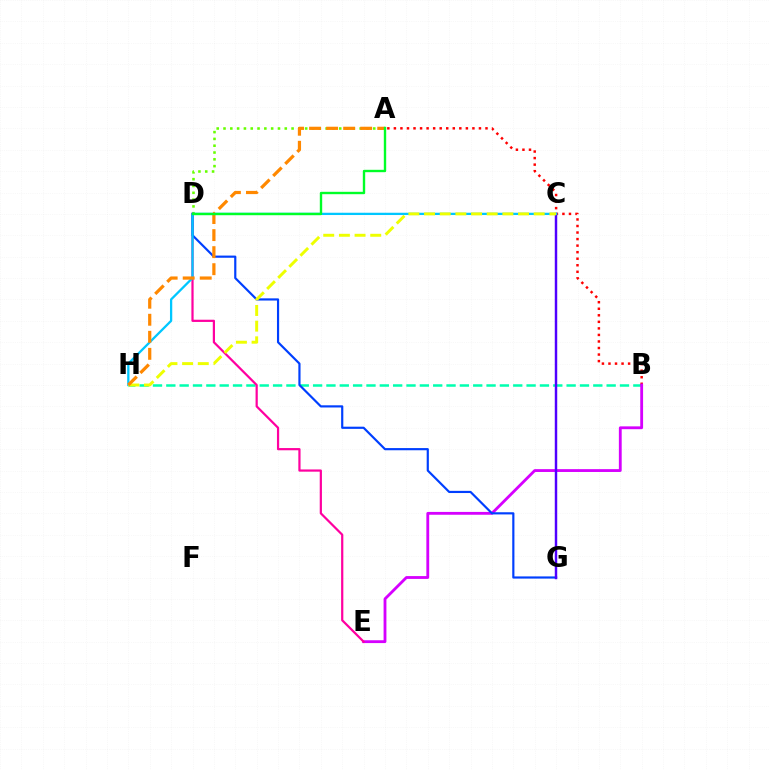{('B', 'H'): [{'color': '#00ffaf', 'line_style': 'dashed', 'thickness': 1.81}], ('A', 'B'): [{'color': '#ff0000', 'line_style': 'dotted', 'thickness': 1.78}], ('B', 'E'): [{'color': '#d600ff', 'line_style': 'solid', 'thickness': 2.04}], ('D', 'E'): [{'color': '#ff00a0', 'line_style': 'solid', 'thickness': 1.59}], ('A', 'D'): [{'color': '#66ff00', 'line_style': 'dotted', 'thickness': 1.85}, {'color': '#00ff27', 'line_style': 'solid', 'thickness': 1.72}], ('D', 'G'): [{'color': '#003fff', 'line_style': 'solid', 'thickness': 1.57}], ('C', 'G'): [{'color': '#4f00ff', 'line_style': 'solid', 'thickness': 1.77}], ('C', 'H'): [{'color': '#00c7ff', 'line_style': 'solid', 'thickness': 1.64}, {'color': '#eeff00', 'line_style': 'dashed', 'thickness': 2.13}], ('A', 'H'): [{'color': '#ff8800', 'line_style': 'dashed', 'thickness': 2.31}]}